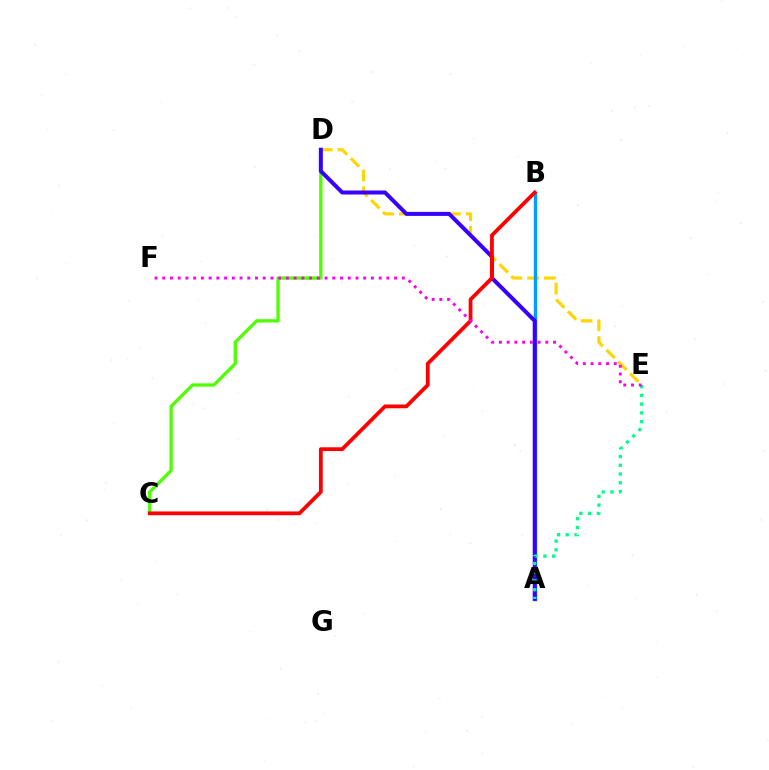{('D', 'E'): [{'color': '#ffd500', 'line_style': 'dashed', 'thickness': 2.27}], ('A', 'B'): [{'color': '#009eff', 'line_style': 'solid', 'thickness': 2.44}], ('C', 'D'): [{'color': '#4fff00', 'line_style': 'solid', 'thickness': 2.38}], ('A', 'D'): [{'color': '#3700ff', 'line_style': 'solid', 'thickness': 2.89}], ('A', 'E'): [{'color': '#00ff86', 'line_style': 'dotted', 'thickness': 2.38}], ('B', 'C'): [{'color': '#ff0000', 'line_style': 'solid', 'thickness': 2.72}], ('E', 'F'): [{'color': '#ff00ed', 'line_style': 'dotted', 'thickness': 2.1}]}